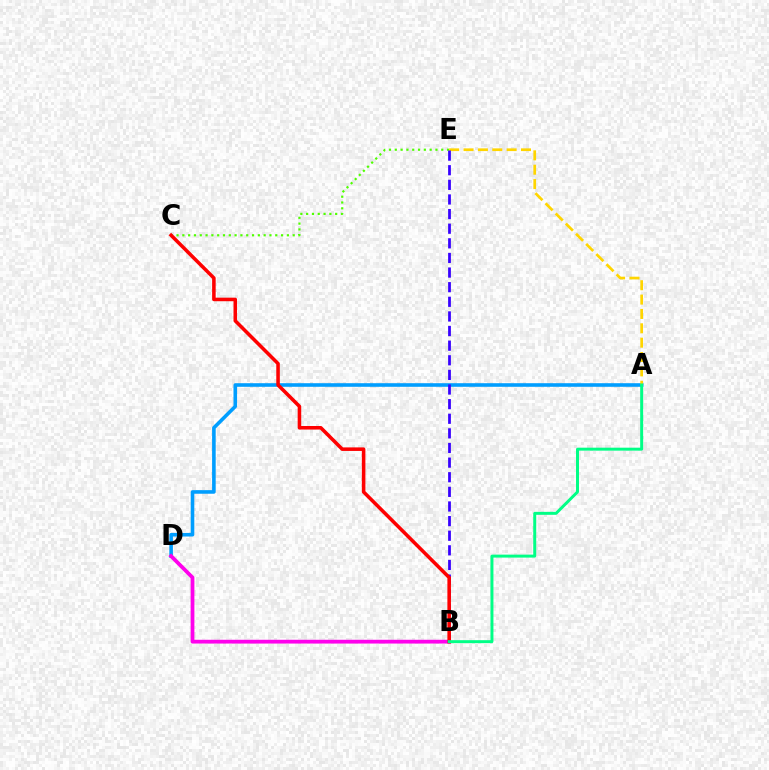{('A', 'D'): [{'color': '#009eff', 'line_style': 'solid', 'thickness': 2.59}], ('C', 'E'): [{'color': '#4fff00', 'line_style': 'dotted', 'thickness': 1.58}], ('B', 'D'): [{'color': '#ff00ed', 'line_style': 'solid', 'thickness': 2.72}], ('A', 'E'): [{'color': '#ffd500', 'line_style': 'dashed', 'thickness': 1.95}], ('B', 'E'): [{'color': '#3700ff', 'line_style': 'dashed', 'thickness': 1.99}], ('B', 'C'): [{'color': '#ff0000', 'line_style': 'solid', 'thickness': 2.55}], ('A', 'B'): [{'color': '#00ff86', 'line_style': 'solid', 'thickness': 2.14}]}